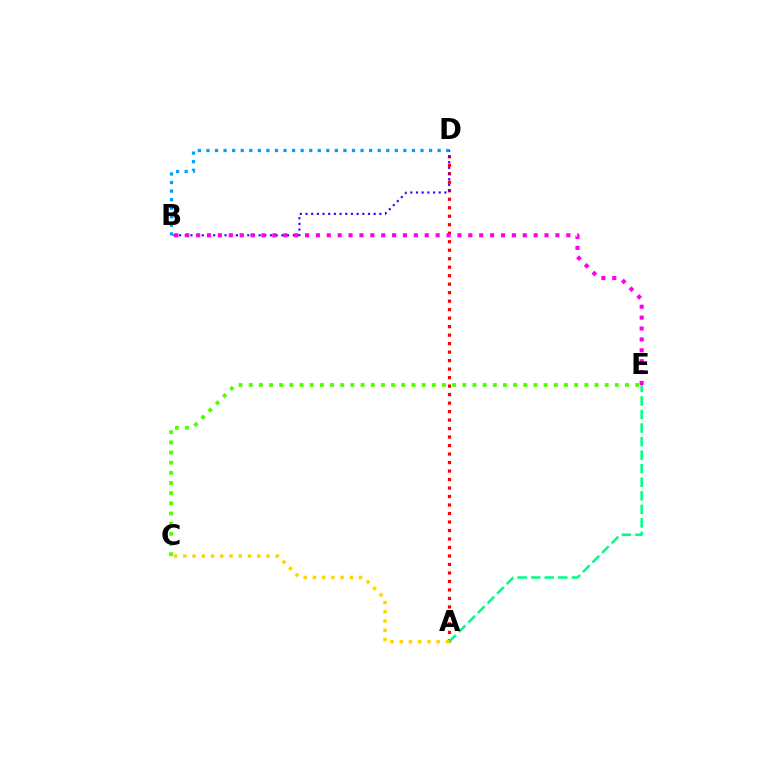{('A', 'D'): [{'color': '#ff0000', 'line_style': 'dotted', 'thickness': 2.31}], ('B', 'D'): [{'color': '#3700ff', 'line_style': 'dotted', 'thickness': 1.54}, {'color': '#009eff', 'line_style': 'dotted', 'thickness': 2.33}], ('A', 'E'): [{'color': '#00ff86', 'line_style': 'dashed', 'thickness': 1.84}], ('C', 'E'): [{'color': '#4fff00', 'line_style': 'dotted', 'thickness': 2.76}], ('A', 'C'): [{'color': '#ffd500', 'line_style': 'dotted', 'thickness': 2.51}], ('B', 'E'): [{'color': '#ff00ed', 'line_style': 'dotted', 'thickness': 2.96}]}